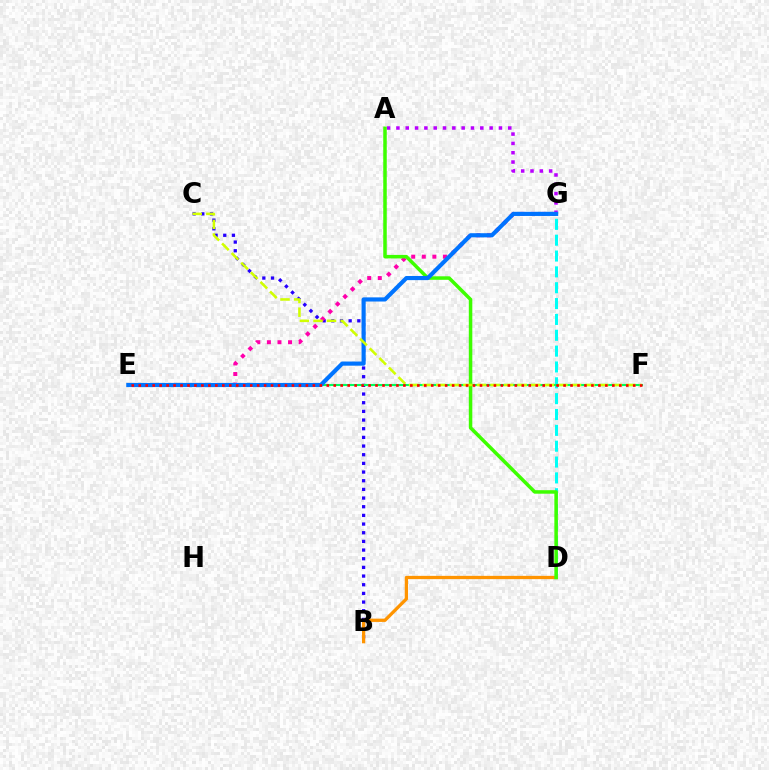{('A', 'G'): [{'color': '#b900ff', 'line_style': 'dotted', 'thickness': 2.53}], ('B', 'C'): [{'color': '#2500ff', 'line_style': 'dotted', 'thickness': 2.36}], ('D', 'G'): [{'color': '#00fff6', 'line_style': 'dashed', 'thickness': 2.15}], ('E', 'F'): [{'color': '#00ff5c', 'line_style': 'solid', 'thickness': 1.52}, {'color': '#ff0000', 'line_style': 'dotted', 'thickness': 1.89}], ('B', 'D'): [{'color': '#ff9400', 'line_style': 'solid', 'thickness': 2.36}], ('E', 'G'): [{'color': '#ff00ac', 'line_style': 'dotted', 'thickness': 2.87}, {'color': '#0074ff', 'line_style': 'solid', 'thickness': 2.99}], ('A', 'D'): [{'color': '#3dff00', 'line_style': 'solid', 'thickness': 2.53}], ('C', 'F'): [{'color': '#d1ff00', 'line_style': 'dashed', 'thickness': 1.84}]}